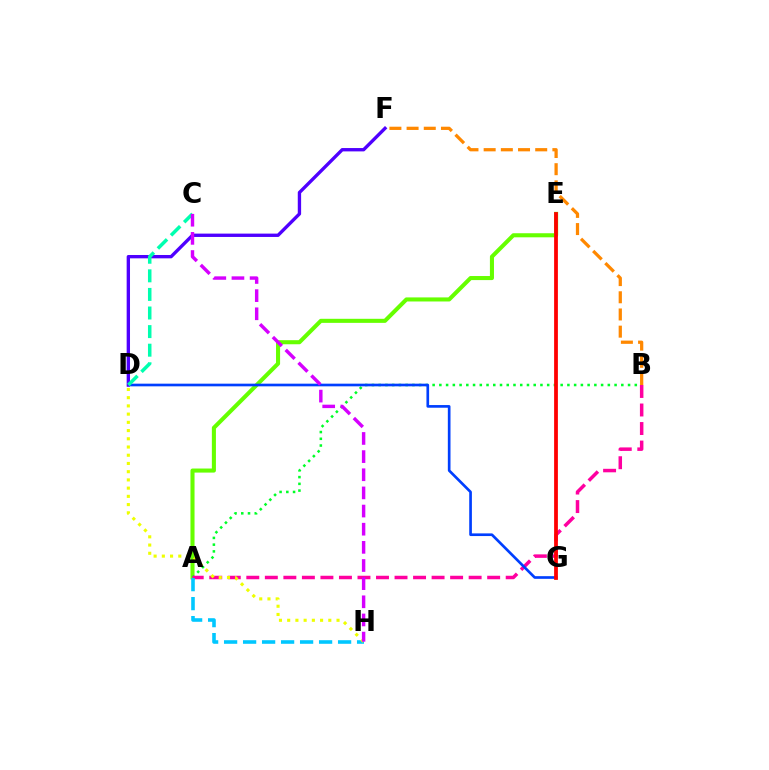{('A', 'E'): [{'color': '#66ff00', 'line_style': 'solid', 'thickness': 2.93}], ('A', 'B'): [{'color': '#00ff27', 'line_style': 'dotted', 'thickness': 1.83}, {'color': '#ff00a0', 'line_style': 'dashed', 'thickness': 2.52}], ('D', 'G'): [{'color': '#003fff', 'line_style': 'solid', 'thickness': 1.92}], ('D', 'F'): [{'color': '#4f00ff', 'line_style': 'solid', 'thickness': 2.41}], ('E', 'G'): [{'color': '#ff0000', 'line_style': 'solid', 'thickness': 2.72}], ('A', 'H'): [{'color': '#00c7ff', 'line_style': 'dashed', 'thickness': 2.58}], ('C', 'D'): [{'color': '#00ffaf', 'line_style': 'dashed', 'thickness': 2.53}], ('D', 'H'): [{'color': '#eeff00', 'line_style': 'dotted', 'thickness': 2.23}], ('C', 'H'): [{'color': '#d600ff', 'line_style': 'dashed', 'thickness': 2.47}], ('B', 'F'): [{'color': '#ff8800', 'line_style': 'dashed', 'thickness': 2.33}]}